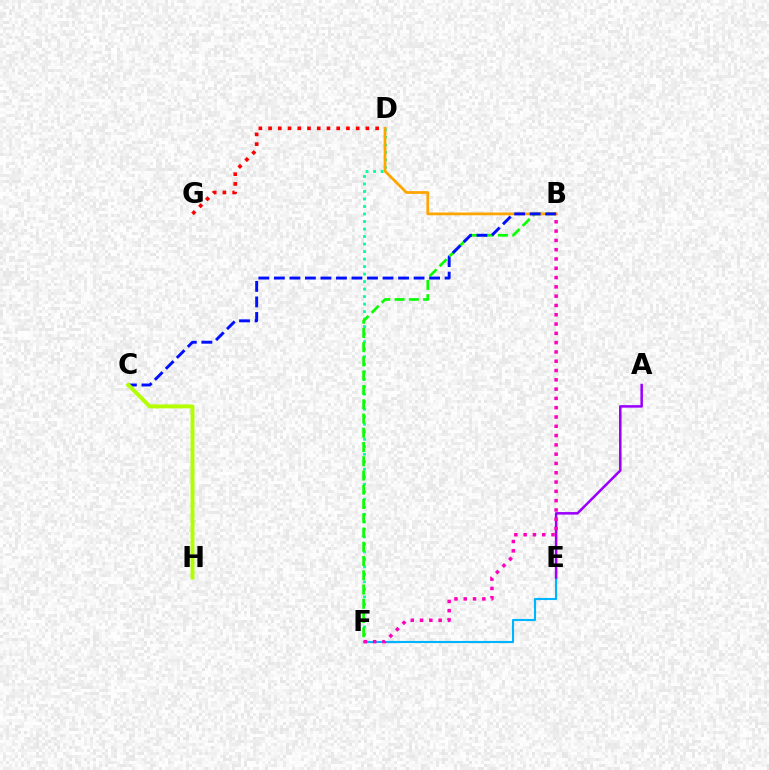{('E', 'F'): [{'color': '#00b5ff', 'line_style': 'solid', 'thickness': 1.53}], ('D', 'F'): [{'color': '#00ff9d', 'line_style': 'dotted', 'thickness': 2.04}], ('B', 'F'): [{'color': '#08ff00', 'line_style': 'dashed', 'thickness': 1.94}, {'color': '#ff00bd', 'line_style': 'dotted', 'thickness': 2.53}], ('B', 'D'): [{'color': '#ffa500', 'line_style': 'solid', 'thickness': 1.99}], ('D', 'G'): [{'color': '#ff0000', 'line_style': 'dotted', 'thickness': 2.64}], ('A', 'E'): [{'color': '#9b00ff', 'line_style': 'solid', 'thickness': 1.82}], ('B', 'C'): [{'color': '#0010ff', 'line_style': 'dashed', 'thickness': 2.11}], ('C', 'H'): [{'color': '#b3ff00', 'line_style': 'solid', 'thickness': 2.82}]}